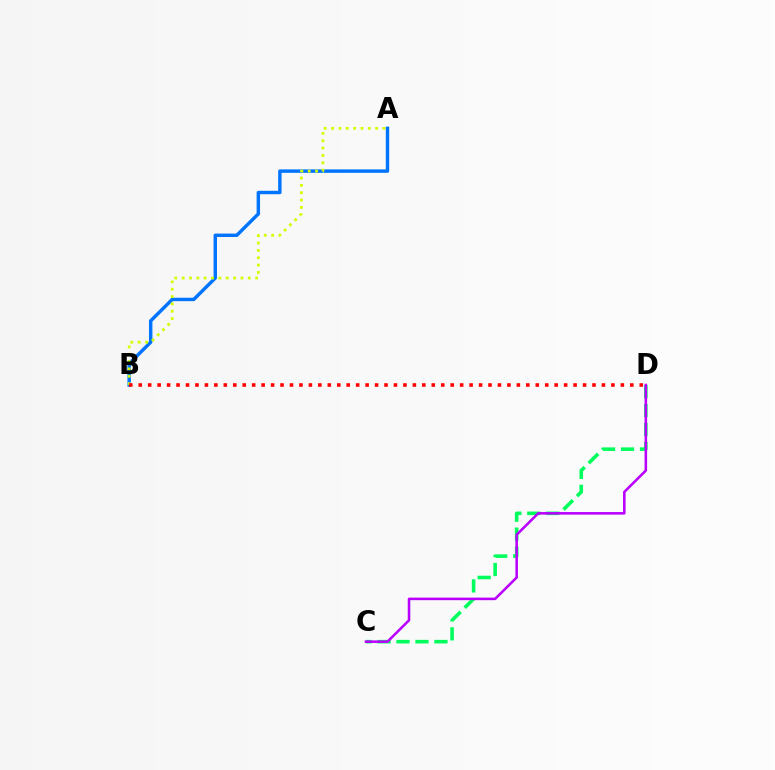{('A', 'B'): [{'color': '#0074ff', 'line_style': 'solid', 'thickness': 2.47}, {'color': '#d1ff00', 'line_style': 'dotted', 'thickness': 2.0}], ('C', 'D'): [{'color': '#00ff5c', 'line_style': 'dashed', 'thickness': 2.58}, {'color': '#b900ff', 'line_style': 'solid', 'thickness': 1.84}], ('B', 'D'): [{'color': '#ff0000', 'line_style': 'dotted', 'thickness': 2.57}]}